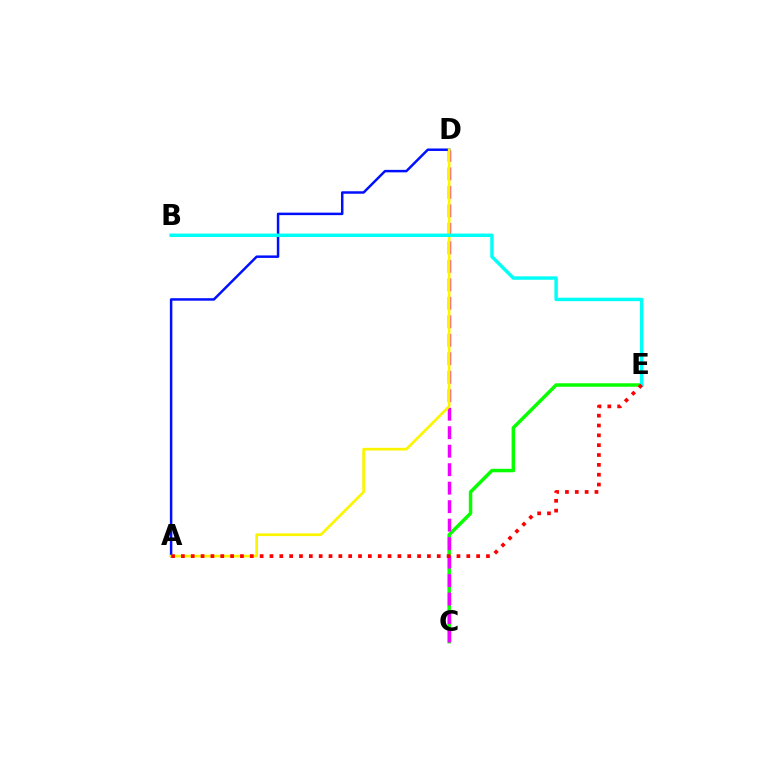{('C', 'E'): [{'color': '#08ff00', 'line_style': 'solid', 'thickness': 2.5}], ('C', 'D'): [{'color': '#ee00ff', 'line_style': 'dashed', 'thickness': 2.51}], ('A', 'D'): [{'color': '#0010ff', 'line_style': 'solid', 'thickness': 1.79}, {'color': '#fcf500', 'line_style': 'solid', 'thickness': 1.93}], ('B', 'E'): [{'color': '#00fff6', 'line_style': 'solid', 'thickness': 2.46}], ('A', 'E'): [{'color': '#ff0000', 'line_style': 'dotted', 'thickness': 2.67}]}